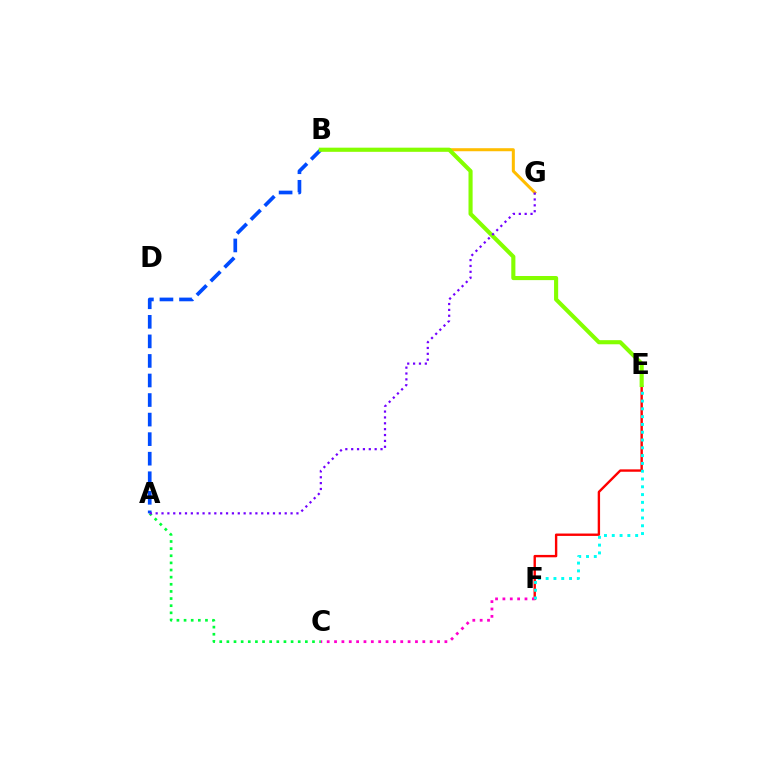{('E', 'F'): [{'color': '#ff0000', 'line_style': 'solid', 'thickness': 1.72}, {'color': '#00fff6', 'line_style': 'dotted', 'thickness': 2.12}], ('C', 'F'): [{'color': '#ff00cf', 'line_style': 'dotted', 'thickness': 2.0}], ('A', 'C'): [{'color': '#00ff39', 'line_style': 'dotted', 'thickness': 1.94}], ('A', 'B'): [{'color': '#004bff', 'line_style': 'dashed', 'thickness': 2.66}], ('B', 'G'): [{'color': '#ffbd00', 'line_style': 'solid', 'thickness': 2.18}], ('B', 'E'): [{'color': '#84ff00', 'line_style': 'solid', 'thickness': 2.96}], ('A', 'G'): [{'color': '#7200ff', 'line_style': 'dotted', 'thickness': 1.59}]}